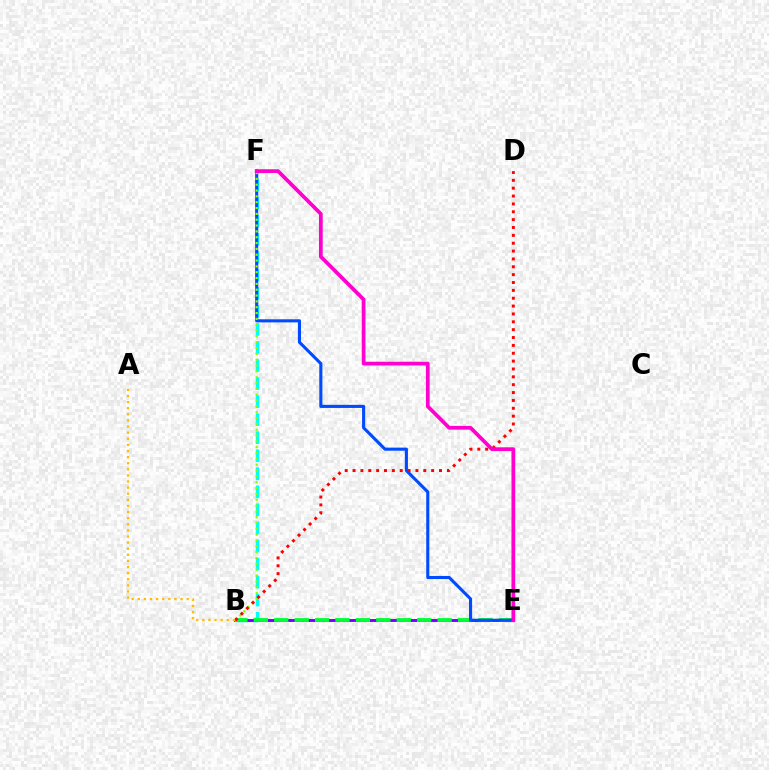{('B', 'F'): [{'color': '#00fff6', 'line_style': 'dashed', 'thickness': 2.45}, {'color': '#84ff00', 'line_style': 'dotted', 'thickness': 1.58}], ('B', 'E'): [{'color': '#7200ff', 'line_style': 'solid', 'thickness': 2.08}, {'color': '#00ff39', 'line_style': 'dashed', 'thickness': 2.77}], ('E', 'F'): [{'color': '#004bff', 'line_style': 'solid', 'thickness': 2.23}, {'color': '#ff00cf', 'line_style': 'solid', 'thickness': 2.69}], ('B', 'D'): [{'color': '#ff0000', 'line_style': 'dotted', 'thickness': 2.14}], ('A', 'B'): [{'color': '#ffbd00', 'line_style': 'dotted', 'thickness': 1.66}]}